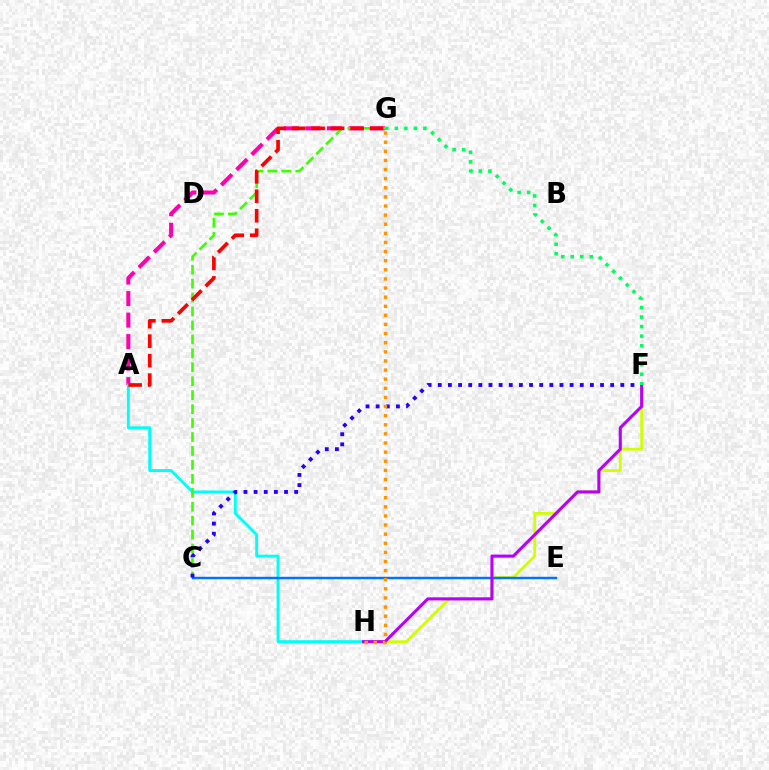{('F', 'H'): [{'color': '#d1ff00', 'line_style': 'solid', 'thickness': 1.99}, {'color': '#b900ff', 'line_style': 'solid', 'thickness': 2.22}], ('A', 'G'): [{'color': '#ff00ac', 'line_style': 'dashed', 'thickness': 2.92}, {'color': '#ff0000', 'line_style': 'dashed', 'thickness': 2.65}], ('A', 'H'): [{'color': '#00fff6', 'line_style': 'solid', 'thickness': 2.11}], ('C', 'G'): [{'color': '#3dff00', 'line_style': 'dashed', 'thickness': 1.89}], ('C', 'E'): [{'color': '#0074ff', 'line_style': 'solid', 'thickness': 1.76}], ('C', 'F'): [{'color': '#2500ff', 'line_style': 'dotted', 'thickness': 2.76}], ('G', 'H'): [{'color': '#ff9400', 'line_style': 'dotted', 'thickness': 2.48}], ('F', 'G'): [{'color': '#00ff5c', 'line_style': 'dotted', 'thickness': 2.59}]}